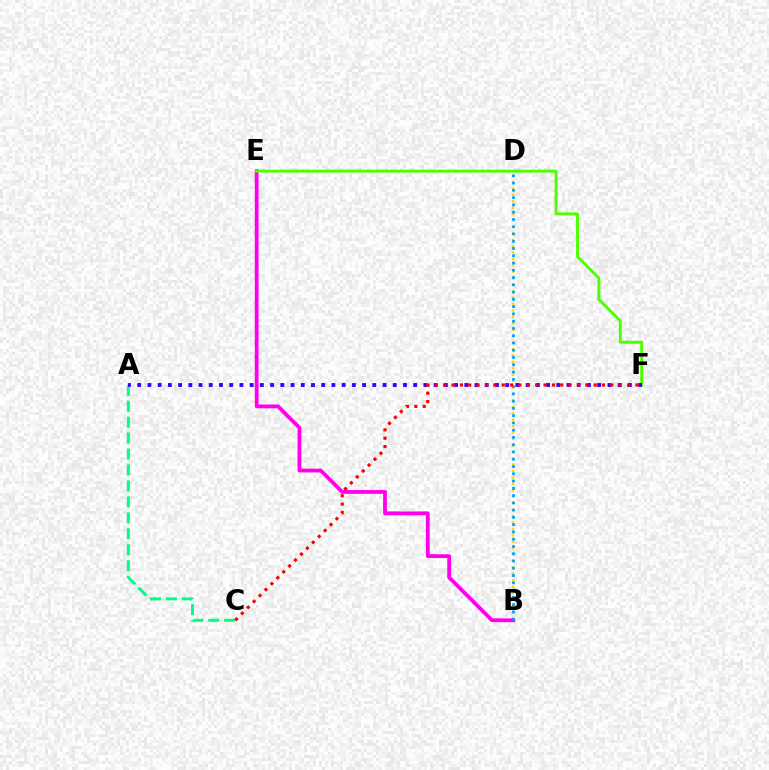{('B', 'D'): [{'color': '#ffd500', 'line_style': 'dotted', 'thickness': 1.75}, {'color': '#009eff', 'line_style': 'dotted', 'thickness': 1.97}], ('B', 'E'): [{'color': '#ff00ed', 'line_style': 'solid', 'thickness': 2.73}], ('A', 'C'): [{'color': '#00ff86', 'line_style': 'dashed', 'thickness': 2.17}], ('E', 'F'): [{'color': '#4fff00', 'line_style': 'solid', 'thickness': 2.1}], ('A', 'F'): [{'color': '#3700ff', 'line_style': 'dotted', 'thickness': 2.78}], ('C', 'F'): [{'color': '#ff0000', 'line_style': 'dotted', 'thickness': 2.27}]}